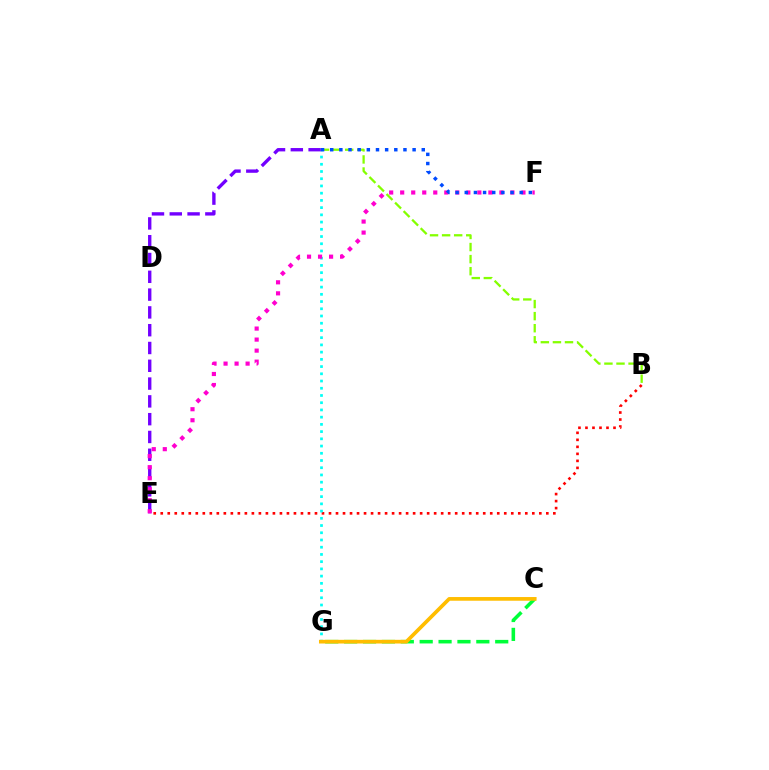{('C', 'G'): [{'color': '#00ff39', 'line_style': 'dashed', 'thickness': 2.57}, {'color': '#ffbd00', 'line_style': 'solid', 'thickness': 2.66}], ('B', 'E'): [{'color': '#ff0000', 'line_style': 'dotted', 'thickness': 1.9}], ('A', 'B'): [{'color': '#84ff00', 'line_style': 'dashed', 'thickness': 1.64}], ('A', 'G'): [{'color': '#00fff6', 'line_style': 'dotted', 'thickness': 1.96}], ('A', 'E'): [{'color': '#7200ff', 'line_style': 'dashed', 'thickness': 2.42}], ('E', 'F'): [{'color': '#ff00cf', 'line_style': 'dotted', 'thickness': 3.0}], ('A', 'F'): [{'color': '#004bff', 'line_style': 'dotted', 'thickness': 2.49}]}